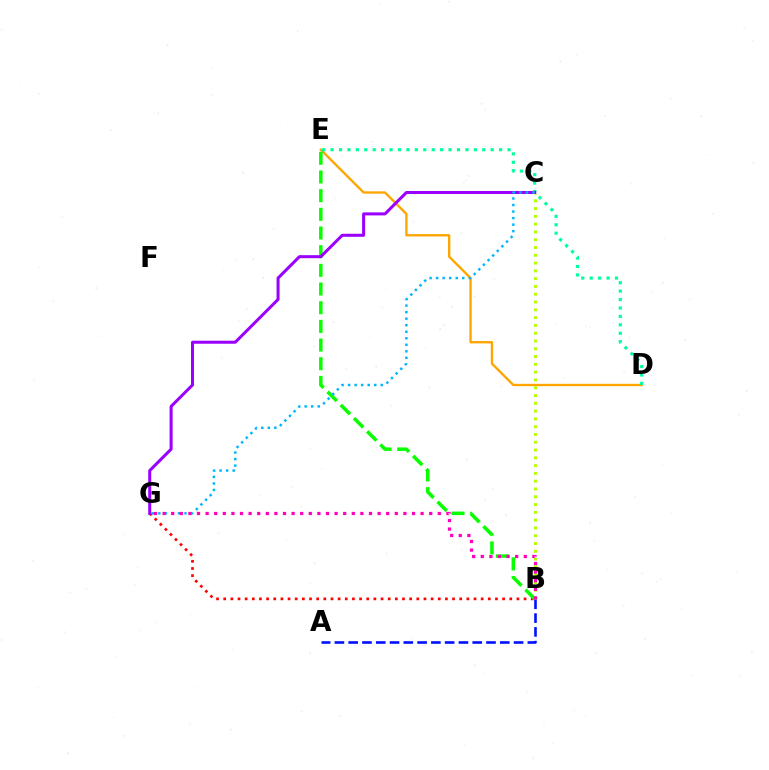{('D', 'E'): [{'color': '#ffa500', 'line_style': 'solid', 'thickness': 1.69}, {'color': '#00ff9d', 'line_style': 'dotted', 'thickness': 2.29}], ('B', 'C'): [{'color': '#b3ff00', 'line_style': 'dotted', 'thickness': 2.12}], ('B', 'G'): [{'color': '#ff0000', 'line_style': 'dotted', 'thickness': 1.94}, {'color': '#ff00bd', 'line_style': 'dotted', 'thickness': 2.34}], ('B', 'E'): [{'color': '#08ff00', 'line_style': 'dashed', 'thickness': 2.54}], ('C', 'G'): [{'color': '#9b00ff', 'line_style': 'solid', 'thickness': 2.18}, {'color': '#00b5ff', 'line_style': 'dotted', 'thickness': 1.78}], ('A', 'B'): [{'color': '#0010ff', 'line_style': 'dashed', 'thickness': 1.87}]}